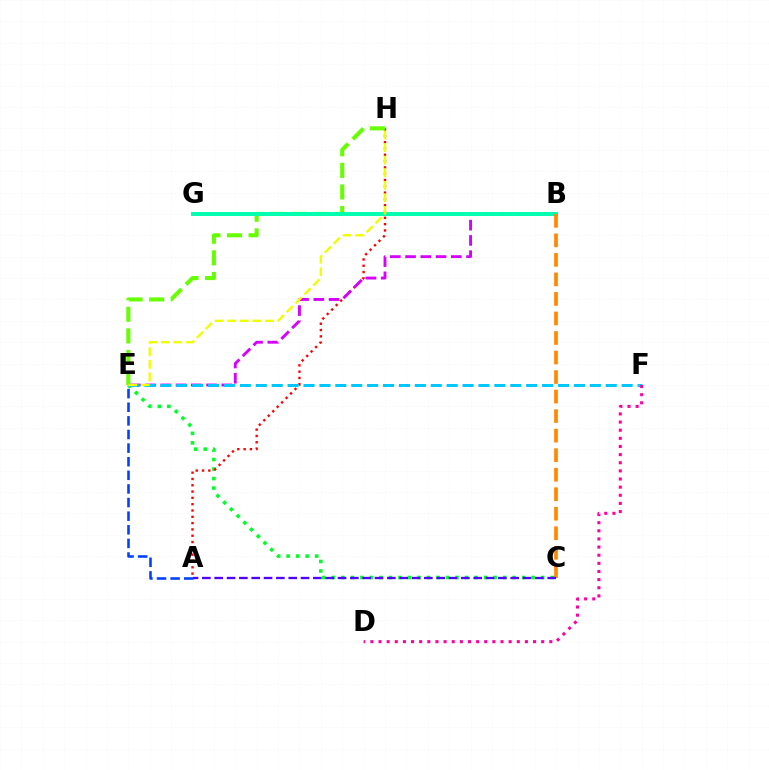{('C', 'E'): [{'color': '#00ff27', 'line_style': 'dotted', 'thickness': 2.59}], ('A', 'H'): [{'color': '#ff0000', 'line_style': 'dotted', 'thickness': 1.71}], ('B', 'E'): [{'color': '#d600ff', 'line_style': 'dashed', 'thickness': 2.07}], ('E', 'F'): [{'color': '#00c7ff', 'line_style': 'dashed', 'thickness': 2.16}], ('E', 'H'): [{'color': '#66ff00', 'line_style': 'dashed', 'thickness': 2.93}, {'color': '#eeff00', 'line_style': 'dashed', 'thickness': 1.71}], ('B', 'G'): [{'color': '#00ffaf', 'line_style': 'solid', 'thickness': 2.83}], ('B', 'C'): [{'color': '#ff8800', 'line_style': 'dashed', 'thickness': 2.65}], ('A', 'C'): [{'color': '#4f00ff', 'line_style': 'dashed', 'thickness': 1.68}], ('D', 'F'): [{'color': '#ff00a0', 'line_style': 'dotted', 'thickness': 2.21}], ('A', 'E'): [{'color': '#003fff', 'line_style': 'dashed', 'thickness': 1.85}]}